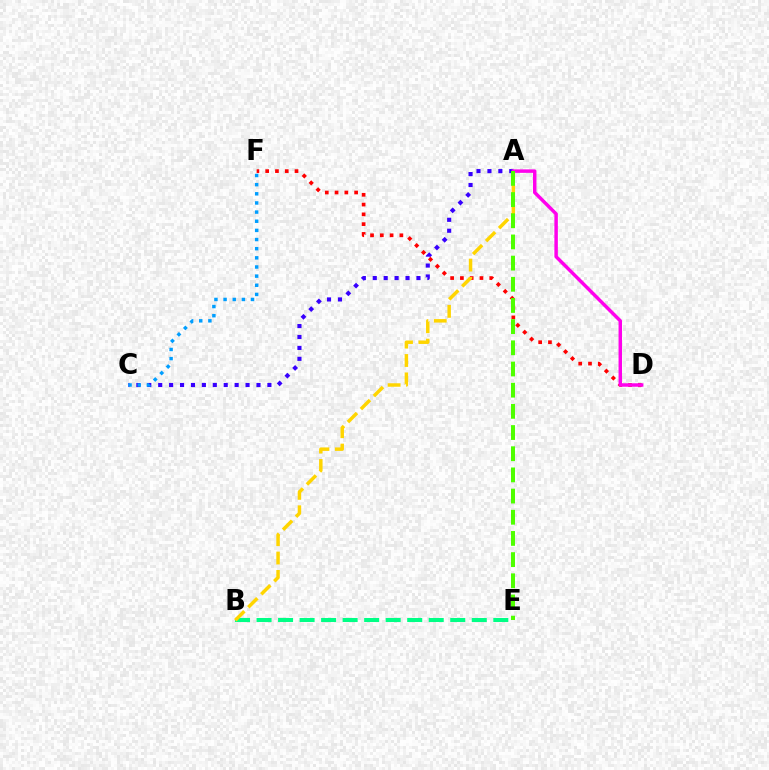{('A', 'C'): [{'color': '#3700ff', 'line_style': 'dotted', 'thickness': 2.97}], ('C', 'F'): [{'color': '#009eff', 'line_style': 'dotted', 'thickness': 2.49}], ('D', 'F'): [{'color': '#ff0000', 'line_style': 'dotted', 'thickness': 2.66}], ('B', 'E'): [{'color': '#00ff86', 'line_style': 'dashed', 'thickness': 2.92}], ('A', 'B'): [{'color': '#ffd500', 'line_style': 'dashed', 'thickness': 2.5}], ('A', 'D'): [{'color': '#ff00ed', 'line_style': 'solid', 'thickness': 2.49}], ('A', 'E'): [{'color': '#4fff00', 'line_style': 'dashed', 'thickness': 2.88}]}